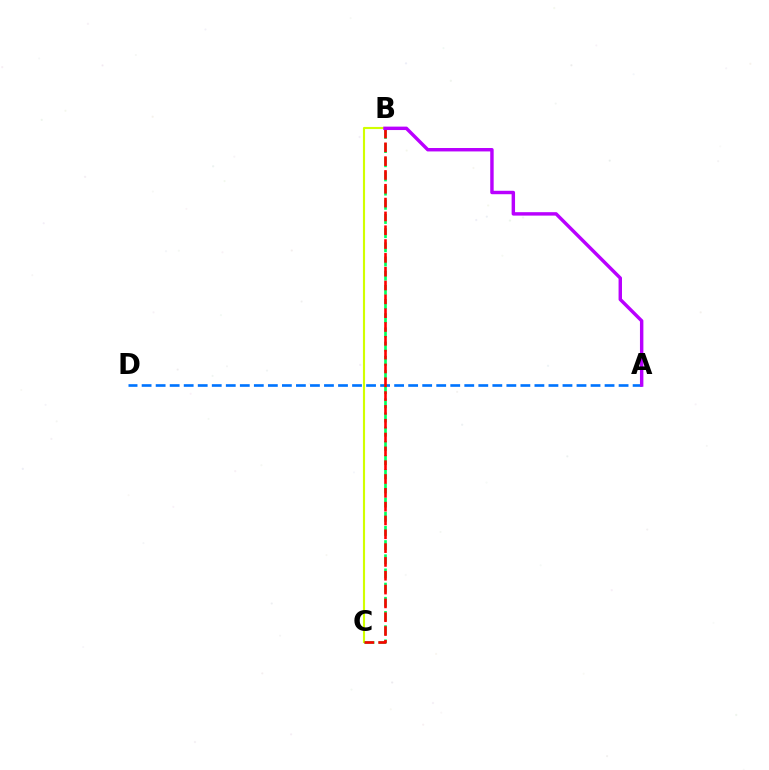{('A', 'D'): [{'color': '#0074ff', 'line_style': 'dashed', 'thickness': 1.91}], ('B', 'C'): [{'color': '#d1ff00', 'line_style': 'solid', 'thickness': 1.53}, {'color': '#00ff5c', 'line_style': 'dashed', 'thickness': 1.93}, {'color': '#ff0000', 'line_style': 'dashed', 'thickness': 1.88}], ('A', 'B'): [{'color': '#b900ff', 'line_style': 'solid', 'thickness': 2.47}]}